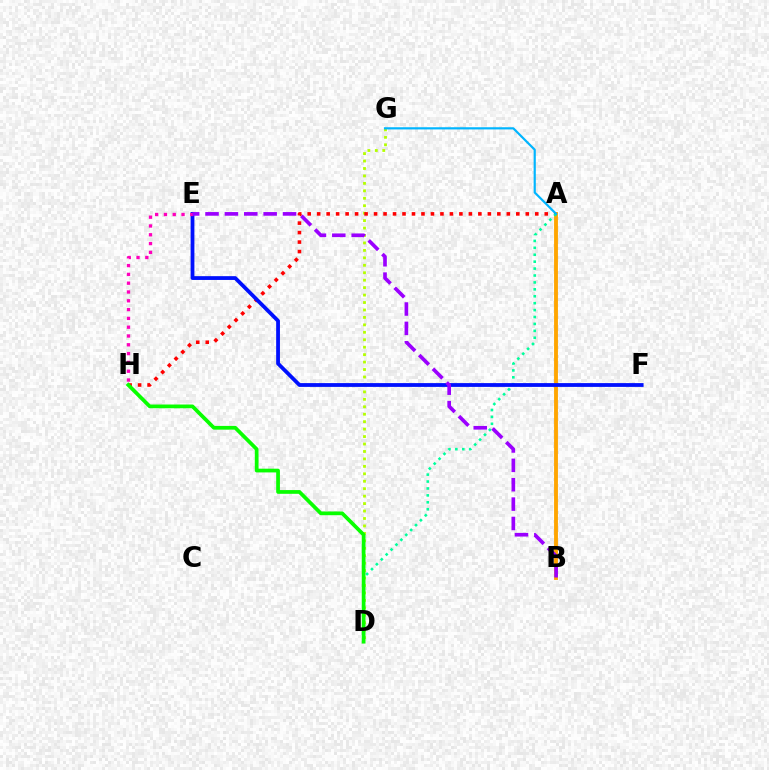{('A', 'B'): [{'color': '#ffa500', 'line_style': 'solid', 'thickness': 2.78}], ('D', 'G'): [{'color': '#b3ff00', 'line_style': 'dotted', 'thickness': 2.02}], ('A', 'H'): [{'color': '#ff0000', 'line_style': 'dotted', 'thickness': 2.58}], ('A', 'D'): [{'color': '#00ff9d', 'line_style': 'dotted', 'thickness': 1.88}], ('A', 'G'): [{'color': '#00b5ff', 'line_style': 'solid', 'thickness': 1.57}], ('E', 'F'): [{'color': '#0010ff', 'line_style': 'solid', 'thickness': 2.73}], ('E', 'H'): [{'color': '#ff00bd', 'line_style': 'dotted', 'thickness': 2.39}], ('D', 'H'): [{'color': '#08ff00', 'line_style': 'solid', 'thickness': 2.68}], ('B', 'E'): [{'color': '#9b00ff', 'line_style': 'dashed', 'thickness': 2.63}]}